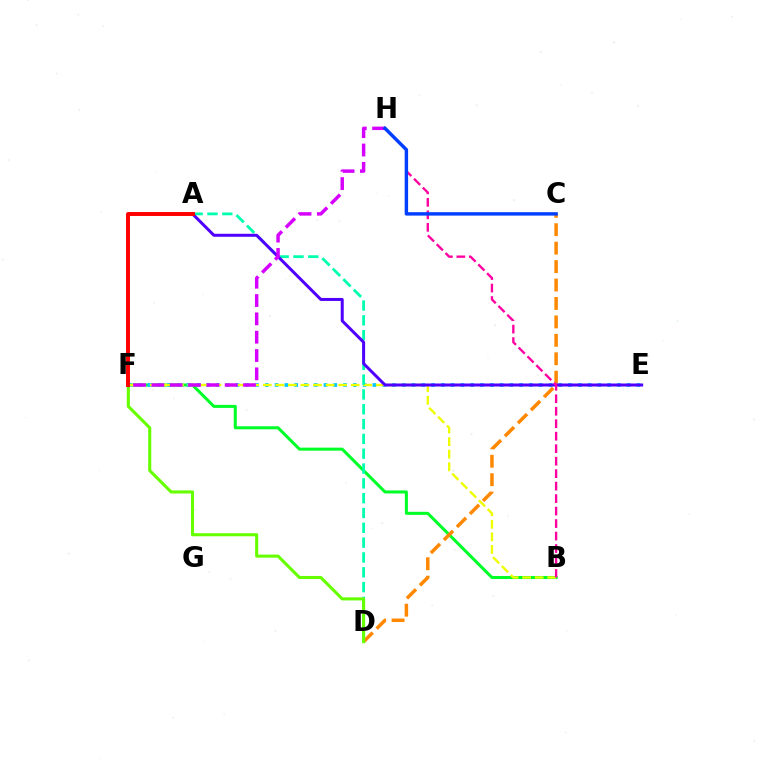{('B', 'F'): [{'color': '#00ff27', 'line_style': 'solid', 'thickness': 2.18}, {'color': '#eeff00', 'line_style': 'dashed', 'thickness': 1.71}], ('E', 'F'): [{'color': '#00c7ff', 'line_style': 'dotted', 'thickness': 2.66}], ('C', 'D'): [{'color': '#ff8800', 'line_style': 'dashed', 'thickness': 2.5}], ('A', 'D'): [{'color': '#00ffaf', 'line_style': 'dashed', 'thickness': 2.01}], ('A', 'E'): [{'color': '#4f00ff', 'line_style': 'solid', 'thickness': 2.16}], ('D', 'F'): [{'color': '#66ff00', 'line_style': 'solid', 'thickness': 2.22}], ('B', 'H'): [{'color': '#ff00a0', 'line_style': 'dashed', 'thickness': 1.7}], ('A', 'F'): [{'color': '#ff0000', 'line_style': 'solid', 'thickness': 2.84}], ('F', 'H'): [{'color': '#d600ff', 'line_style': 'dashed', 'thickness': 2.49}], ('C', 'H'): [{'color': '#003fff', 'line_style': 'solid', 'thickness': 2.47}]}